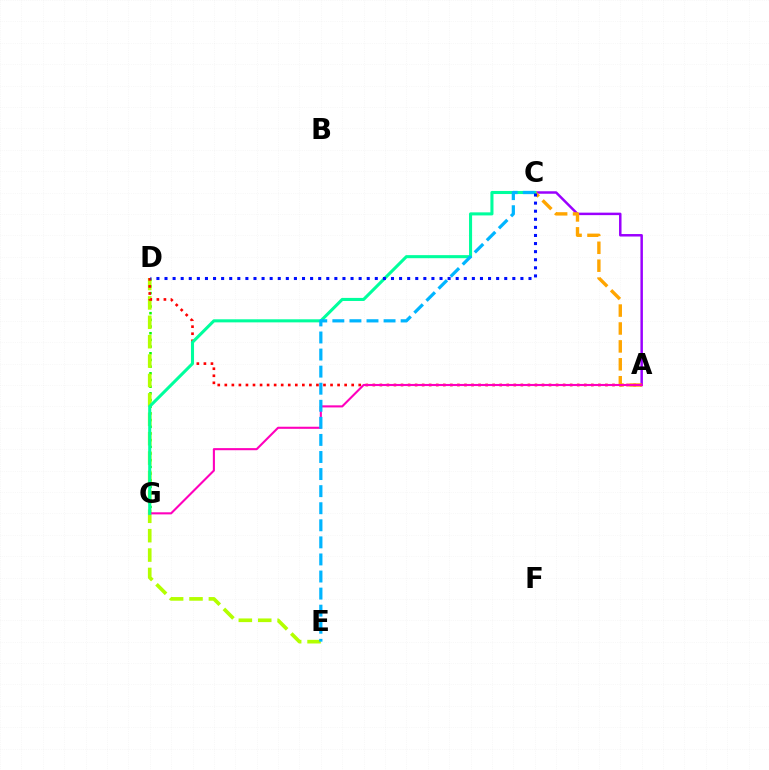{('D', 'G'): [{'color': '#08ff00', 'line_style': 'dotted', 'thickness': 1.82}], ('A', 'C'): [{'color': '#9b00ff', 'line_style': 'solid', 'thickness': 1.79}, {'color': '#ffa500', 'line_style': 'dashed', 'thickness': 2.43}], ('D', 'E'): [{'color': '#b3ff00', 'line_style': 'dashed', 'thickness': 2.63}], ('A', 'D'): [{'color': '#ff0000', 'line_style': 'dotted', 'thickness': 1.92}], ('A', 'G'): [{'color': '#ff00bd', 'line_style': 'solid', 'thickness': 1.51}], ('C', 'G'): [{'color': '#00ff9d', 'line_style': 'solid', 'thickness': 2.21}], ('C', 'E'): [{'color': '#00b5ff', 'line_style': 'dashed', 'thickness': 2.32}], ('C', 'D'): [{'color': '#0010ff', 'line_style': 'dotted', 'thickness': 2.2}]}